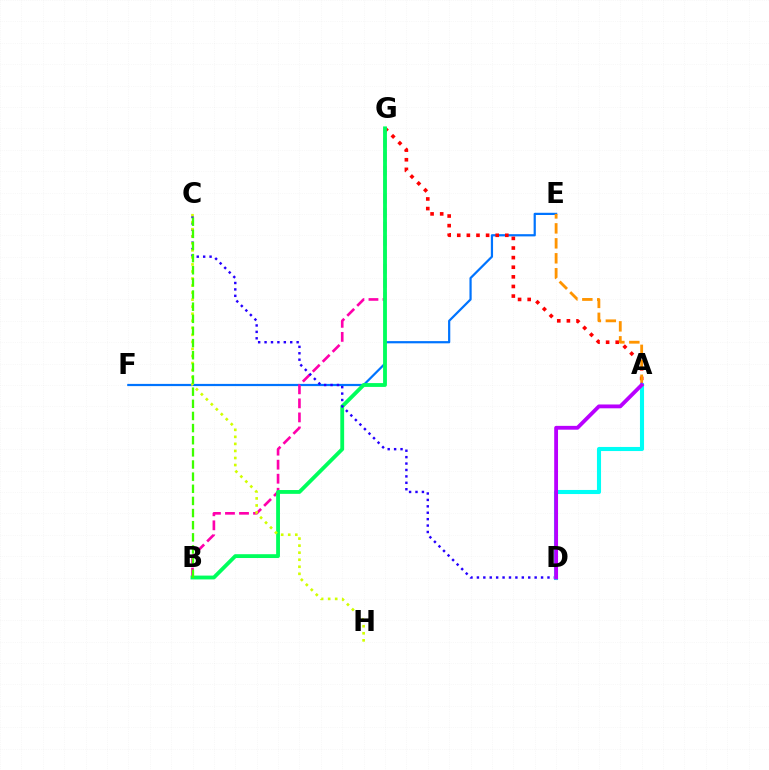{('E', 'F'): [{'color': '#0074ff', 'line_style': 'solid', 'thickness': 1.59}], ('A', 'G'): [{'color': '#ff0000', 'line_style': 'dotted', 'thickness': 2.61}], ('B', 'G'): [{'color': '#ff00ac', 'line_style': 'dashed', 'thickness': 1.91}, {'color': '#00ff5c', 'line_style': 'solid', 'thickness': 2.75}], ('C', 'D'): [{'color': '#2500ff', 'line_style': 'dotted', 'thickness': 1.74}], ('A', 'E'): [{'color': '#ff9400', 'line_style': 'dashed', 'thickness': 2.03}], ('A', 'D'): [{'color': '#00fff6', 'line_style': 'solid', 'thickness': 2.94}, {'color': '#b900ff', 'line_style': 'solid', 'thickness': 2.75}], ('C', 'H'): [{'color': '#d1ff00', 'line_style': 'dotted', 'thickness': 1.91}], ('B', 'C'): [{'color': '#3dff00', 'line_style': 'dashed', 'thickness': 1.65}]}